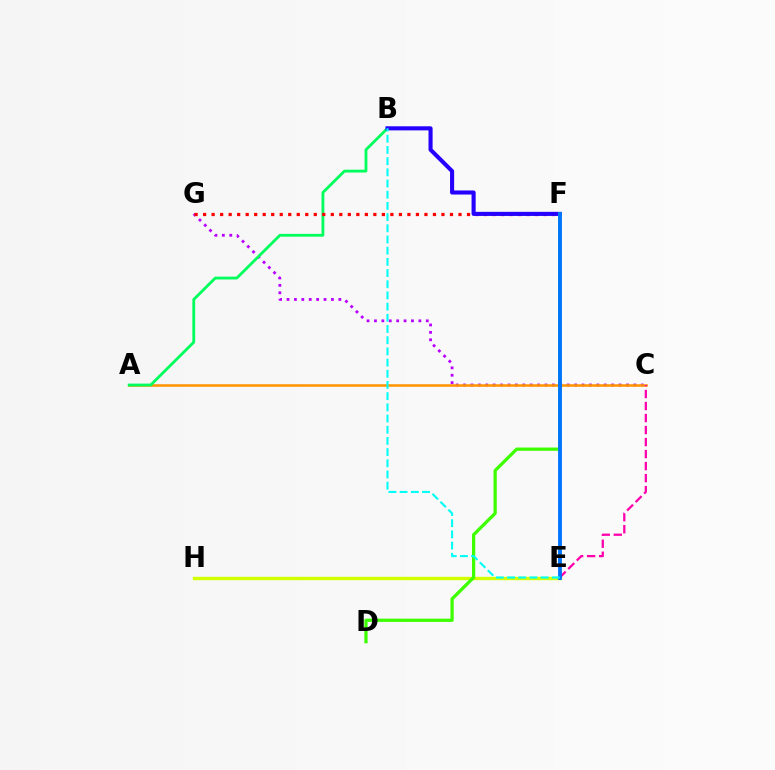{('C', 'G'): [{'color': '#b900ff', 'line_style': 'dotted', 'thickness': 2.01}], ('E', 'H'): [{'color': '#d1ff00', 'line_style': 'solid', 'thickness': 2.44}], ('A', 'C'): [{'color': '#ff9400', 'line_style': 'solid', 'thickness': 1.83}], ('C', 'E'): [{'color': '#ff00ac', 'line_style': 'dashed', 'thickness': 1.63}], ('A', 'B'): [{'color': '#00ff5c', 'line_style': 'solid', 'thickness': 2.03}], ('F', 'G'): [{'color': '#ff0000', 'line_style': 'dotted', 'thickness': 2.31}], ('B', 'F'): [{'color': '#2500ff', 'line_style': 'solid', 'thickness': 2.94}], ('D', 'F'): [{'color': '#3dff00', 'line_style': 'solid', 'thickness': 2.34}], ('E', 'F'): [{'color': '#0074ff', 'line_style': 'solid', 'thickness': 2.78}], ('B', 'E'): [{'color': '#00fff6', 'line_style': 'dashed', 'thickness': 1.52}]}